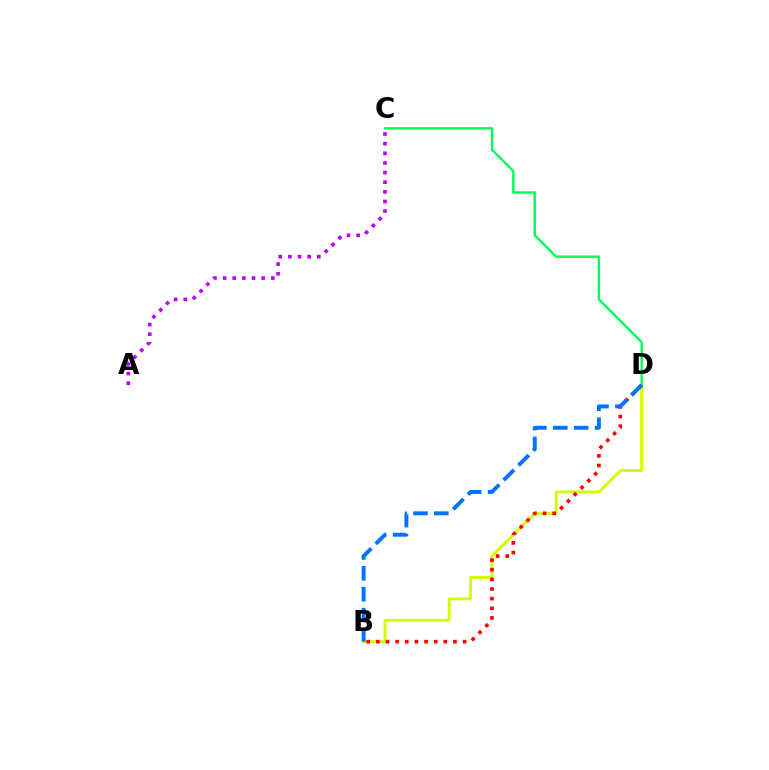{('B', 'D'): [{'color': '#d1ff00', 'line_style': 'solid', 'thickness': 2.08}, {'color': '#ff0000', 'line_style': 'dotted', 'thickness': 2.62}, {'color': '#0074ff', 'line_style': 'dashed', 'thickness': 2.83}], ('C', 'D'): [{'color': '#00ff5c', 'line_style': 'solid', 'thickness': 1.73}], ('A', 'C'): [{'color': '#b900ff', 'line_style': 'dotted', 'thickness': 2.62}]}